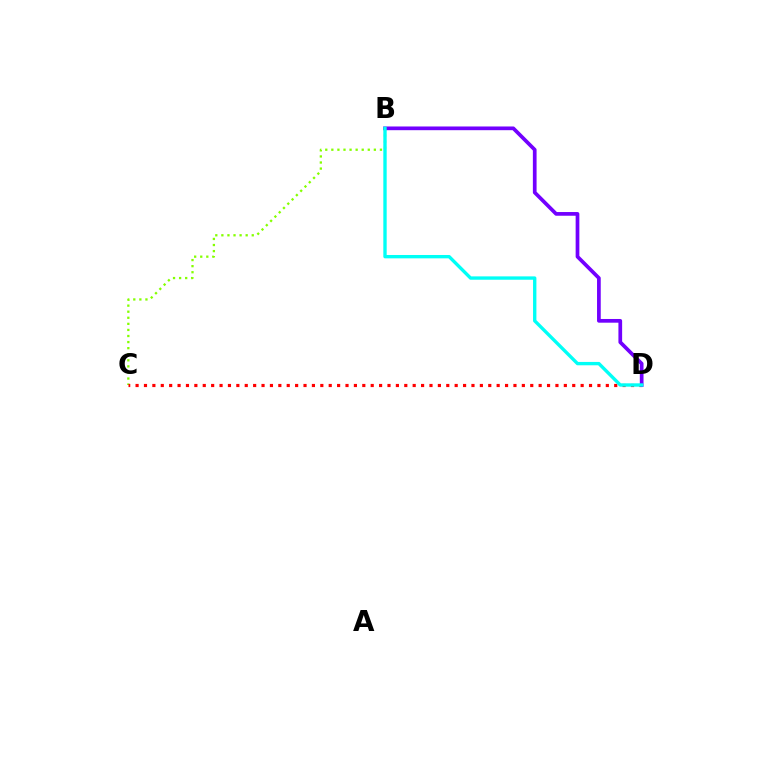{('B', 'C'): [{'color': '#84ff00', 'line_style': 'dotted', 'thickness': 1.65}], ('C', 'D'): [{'color': '#ff0000', 'line_style': 'dotted', 'thickness': 2.28}], ('B', 'D'): [{'color': '#7200ff', 'line_style': 'solid', 'thickness': 2.67}, {'color': '#00fff6', 'line_style': 'solid', 'thickness': 2.42}]}